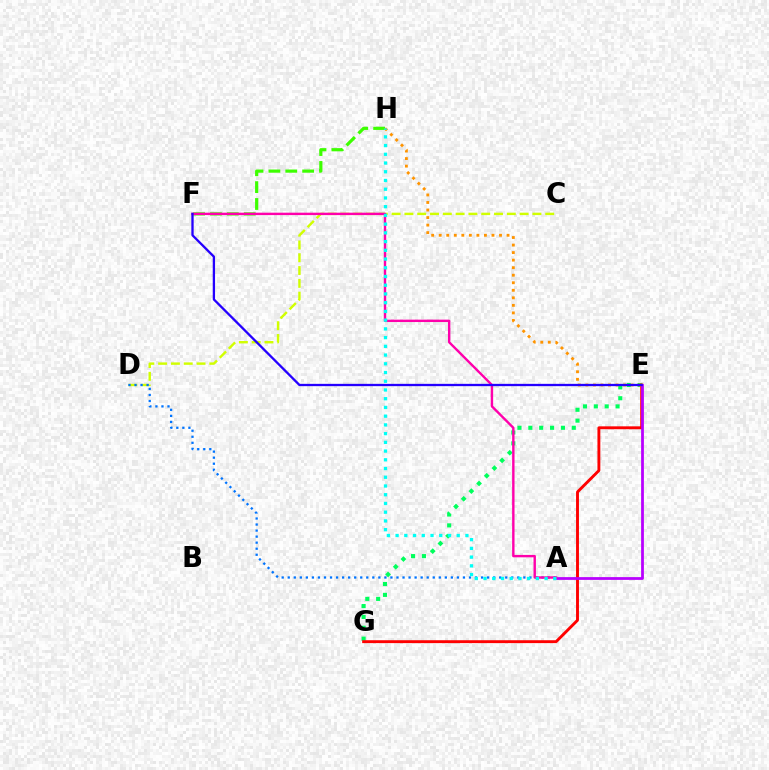{('C', 'D'): [{'color': '#d1ff00', 'line_style': 'dashed', 'thickness': 1.74}], ('F', 'H'): [{'color': '#3dff00', 'line_style': 'dashed', 'thickness': 2.29}], ('E', 'G'): [{'color': '#00ff5c', 'line_style': 'dotted', 'thickness': 2.95}, {'color': '#ff0000', 'line_style': 'solid', 'thickness': 2.08}], ('E', 'H'): [{'color': '#ff9400', 'line_style': 'dotted', 'thickness': 2.05}], ('A', 'E'): [{'color': '#b900ff', 'line_style': 'solid', 'thickness': 1.99}], ('A', 'D'): [{'color': '#0074ff', 'line_style': 'dotted', 'thickness': 1.64}], ('A', 'F'): [{'color': '#ff00ac', 'line_style': 'solid', 'thickness': 1.73}], ('E', 'F'): [{'color': '#2500ff', 'line_style': 'solid', 'thickness': 1.66}], ('A', 'H'): [{'color': '#00fff6', 'line_style': 'dotted', 'thickness': 2.37}]}